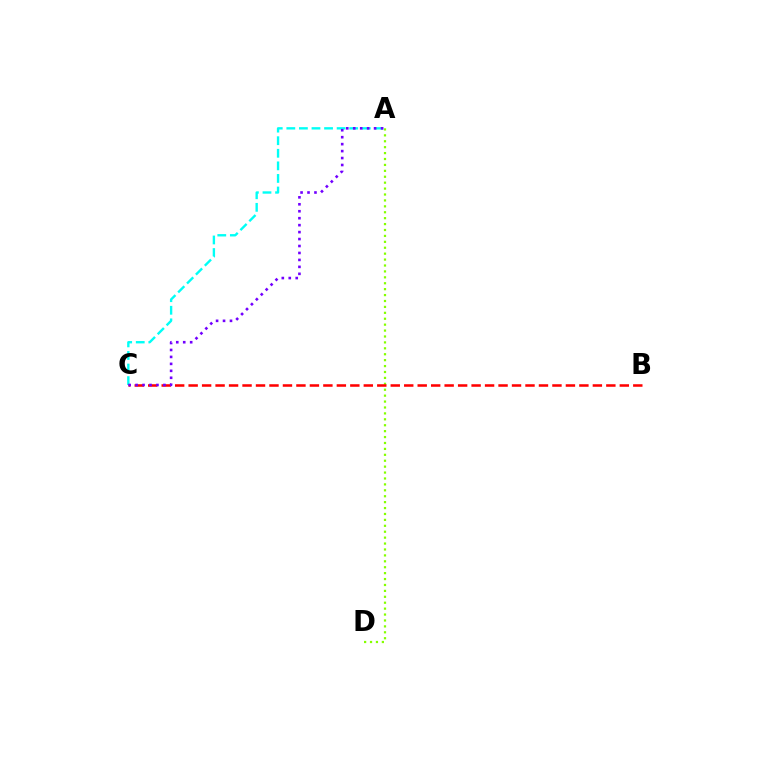{('A', 'D'): [{'color': '#84ff00', 'line_style': 'dotted', 'thickness': 1.61}], ('A', 'C'): [{'color': '#00fff6', 'line_style': 'dashed', 'thickness': 1.71}, {'color': '#7200ff', 'line_style': 'dotted', 'thickness': 1.89}], ('B', 'C'): [{'color': '#ff0000', 'line_style': 'dashed', 'thickness': 1.83}]}